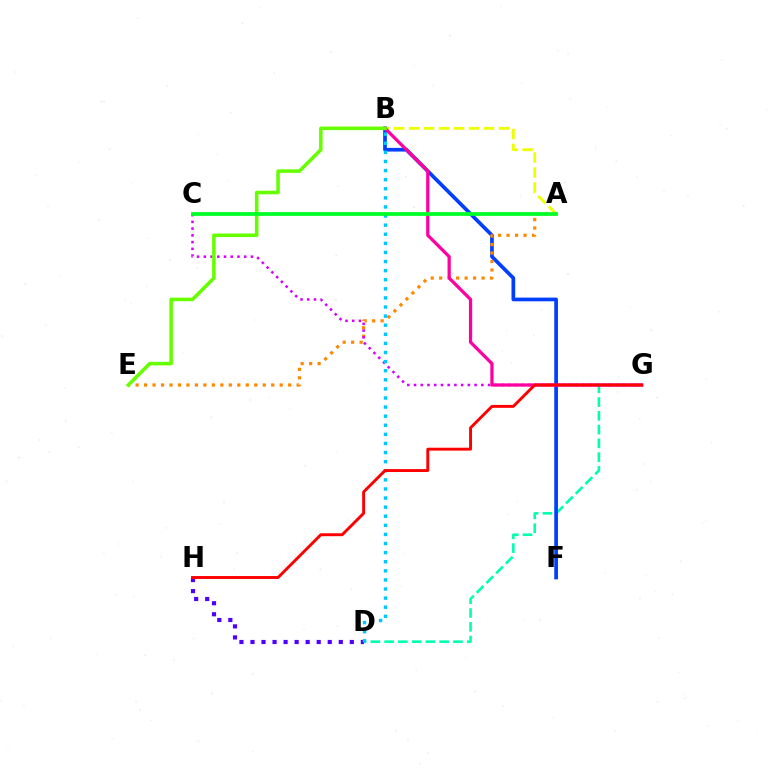{('A', 'B'): [{'color': '#eeff00', 'line_style': 'dashed', 'thickness': 2.04}], ('D', 'G'): [{'color': '#00ffaf', 'line_style': 'dashed', 'thickness': 1.87}], ('B', 'F'): [{'color': '#003fff', 'line_style': 'solid', 'thickness': 2.66}], ('A', 'E'): [{'color': '#ff8800', 'line_style': 'dotted', 'thickness': 2.3}], ('C', 'G'): [{'color': '#d600ff', 'line_style': 'dotted', 'thickness': 1.83}], ('D', 'H'): [{'color': '#4f00ff', 'line_style': 'dotted', 'thickness': 3.0}], ('B', 'D'): [{'color': '#00c7ff', 'line_style': 'dotted', 'thickness': 2.47}], ('B', 'G'): [{'color': '#ff00a0', 'line_style': 'solid', 'thickness': 2.34}], ('B', 'E'): [{'color': '#66ff00', 'line_style': 'solid', 'thickness': 2.55}], ('A', 'C'): [{'color': '#00ff27', 'line_style': 'solid', 'thickness': 2.71}], ('G', 'H'): [{'color': '#ff0000', 'line_style': 'solid', 'thickness': 2.1}]}